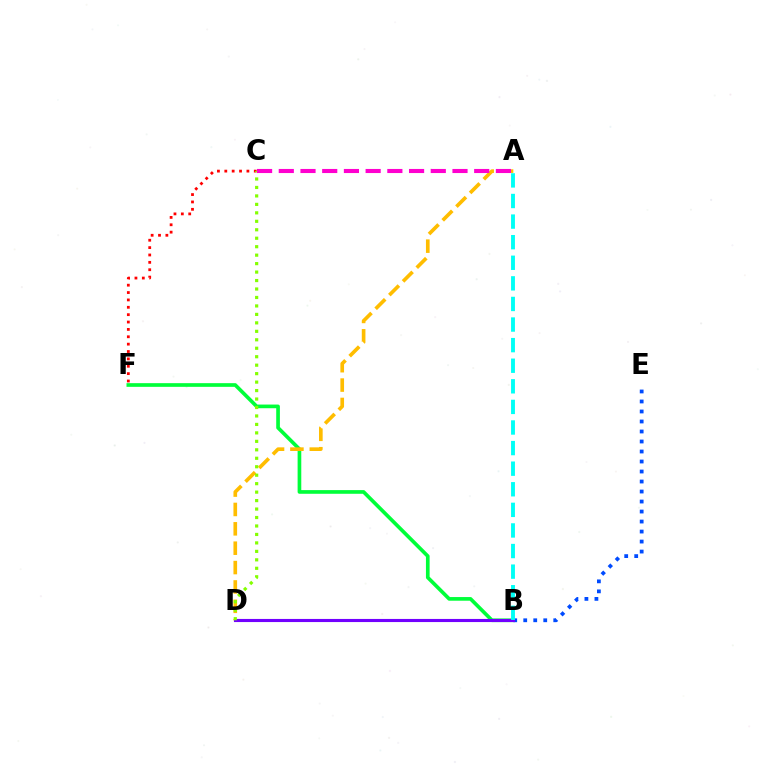{('C', 'F'): [{'color': '#ff0000', 'line_style': 'dotted', 'thickness': 2.0}], ('B', 'F'): [{'color': '#00ff39', 'line_style': 'solid', 'thickness': 2.64}], ('A', 'D'): [{'color': '#ffbd00', 'line_style': 'dashed', 'thickness': 2.63}], ('B', 'E'): [{'color': '#004bff', 'line_style': 'dotted', 'thickness': 2.72}], ('B', 'D'): [{'color': '#7200ff', 'line_style': 'solid', 'thickness': 2.24}], ('A', 'B'): [{'color': '#00fff6', 'line_style': 'dashed', 'thickness': 2.8}], ('C', 'D'): [{'color': '#84ff00', 'line_style': 'dotted', 'thickness': 2.3}], ('A', 'C'): [{'color': '#ff00cf', 'line_style': 'dashed', 'thickness': 2.95}]}